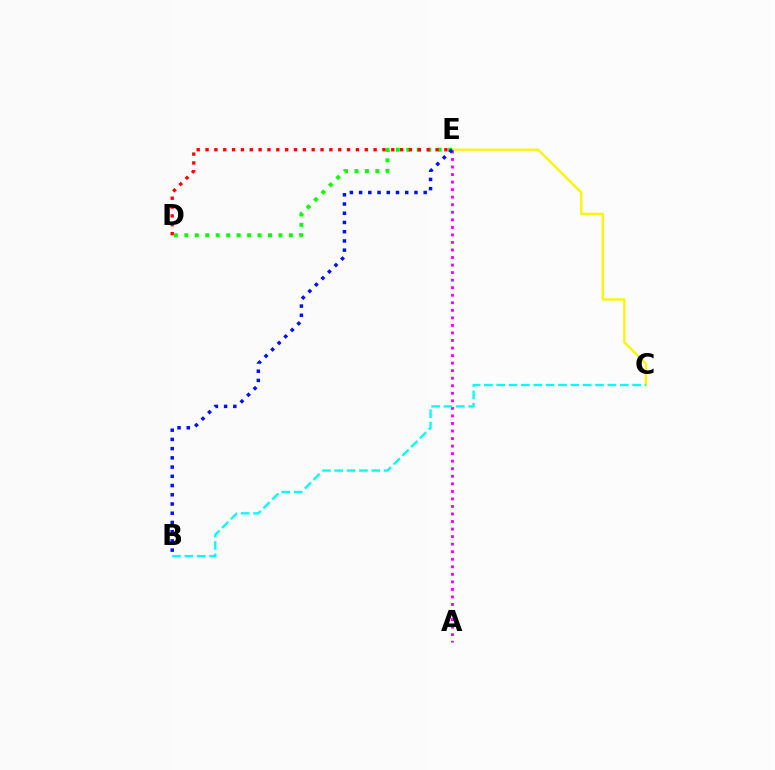{('C', 'E'): [{'color': '#fcf500', 'line_style': 'solid', 'thickness': 1.67}], ('A', 'E'): [{'color': '#ee00ff', 'line_style': 'dotted', 'thickness': 2.05}], ('D', 'E'): [{'color': '#08ff00', 'line_style': 'dotted', 'thickness': 2.84}, {'color': '#ff0000', 'line_style': 'dotted', 'thickness': 2.4}], ('B', 'C'): [{'color': '#00fff6', 'line_style': 'dashed', 'thickness': 1.68}], ('B', 'E'): [{'color': '#0010ff', 'line_style': 'dotted', 'thickness': 2.51}]}